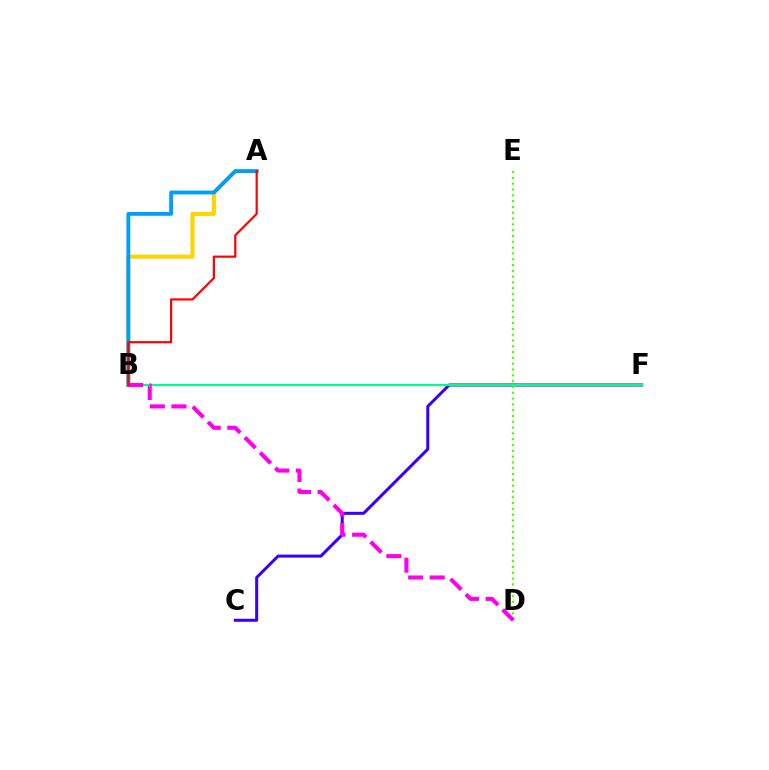{('C', 'F'): [{'color': '#3700ff', 'line_style': 'solid', 'thickness': 2.17}], ('A', 'B'): [{'color': '#ffd500', 'line_style': 'solid', 'thickness': 2.95}, {'color': '#009eff', 'line_style': 'solid', 'thickness': 2.75}, {'color': '#ff0000', 'line_style': 'solid', 'thickness': 1.57}], ('D', 'E'): [{'color': '#4fff00', 'line_style': 'dotted', 'thickness': 1.58}], ('B', 'F'): [{'color': '#00ff86', 'line_style': 'solid', 'thickness': 1.51}], ('B', 'D'): [{'color': '#ff00ed', 'line_style': 'dashed', 'thickness': 2.93}]}